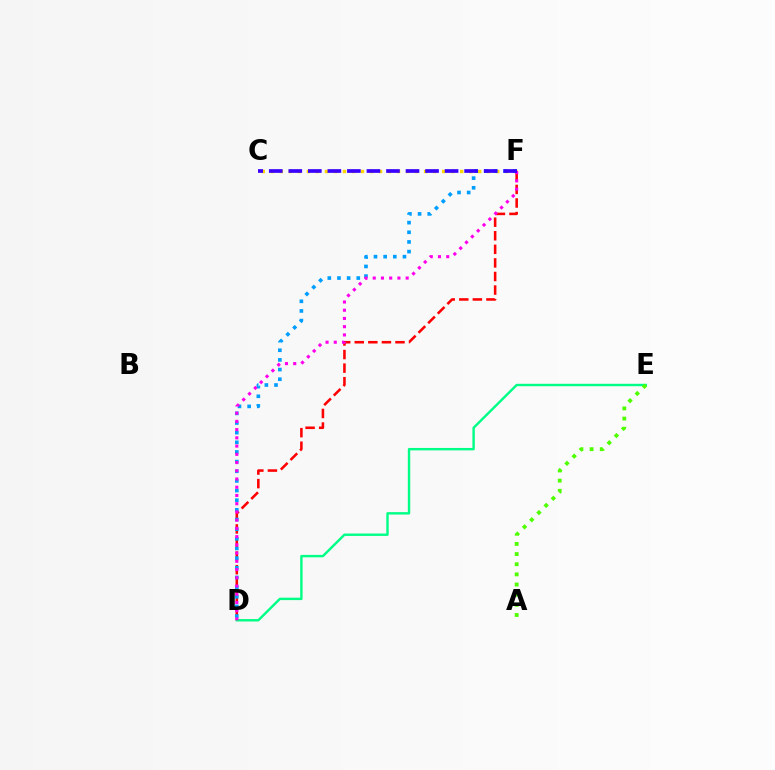{('C', 'F'): [{'color': '#ffd500', 'line_style': 'dotted', 'thickness': 2.45}, {'color': '#3700ff', 'line_style': 'dashed', 'thickness': 2.65}], ('D', 'F'): [{'color': '#ff0000', 'line_style': 'dashed', 'thickness': 1.84}, {'color': '#009eff', 'line_style': 'dotted', 'thickness': 2.62}, {'color': '#ff00ed', 'line_style': 'dotted', 'thickness': 2.24}], ('D', 'E'): [{'color': '#00ff86', 'line_style': 'solid', 'thickness': 1.74}], ('A', 'E'): [{'color': '#4fff00', 'line_style': 'dotted', 'thickness': 2.76}]}